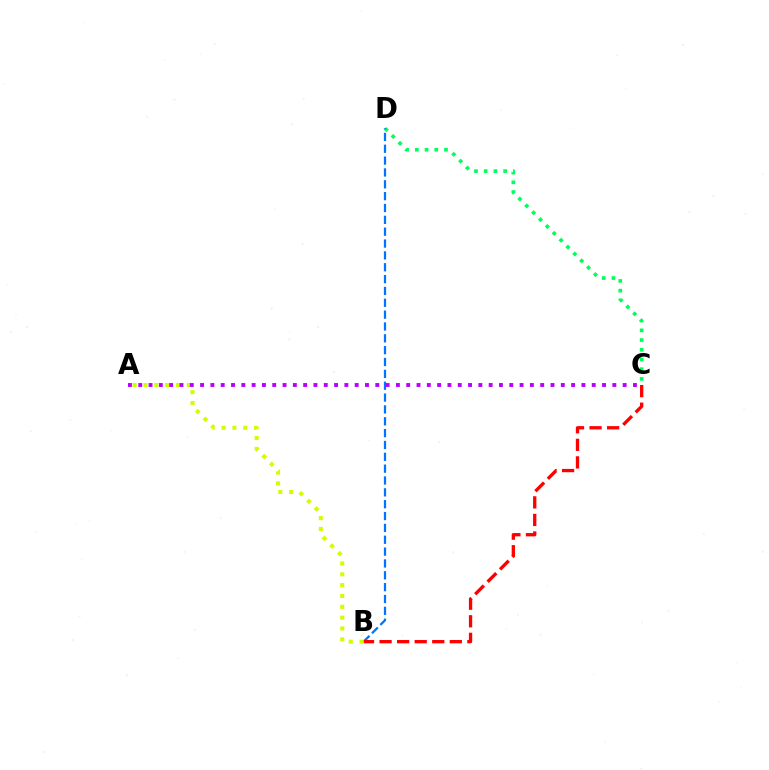{('C', 'D'): [{'color': '#00ff5c', 'line_style': 'dotted', 'thickness': 2.64}], ('B', 'D'): [{'color': '#0074ff', 'line_style': 'dashed', 'thickness': 1.61}], ('B', 'C'): [{'color': '#ff0000', 'line_style': 'dashed', 'thickness': 2.39}], ('A', 'B'): [{'color': '#d1ff00', 'line_style': 'dotted', 'thickness': 2.94}], ('A', 'C'): [{'color': '#b900ff', 'line_style': 'dotted', 'thickness': 2.8}]}